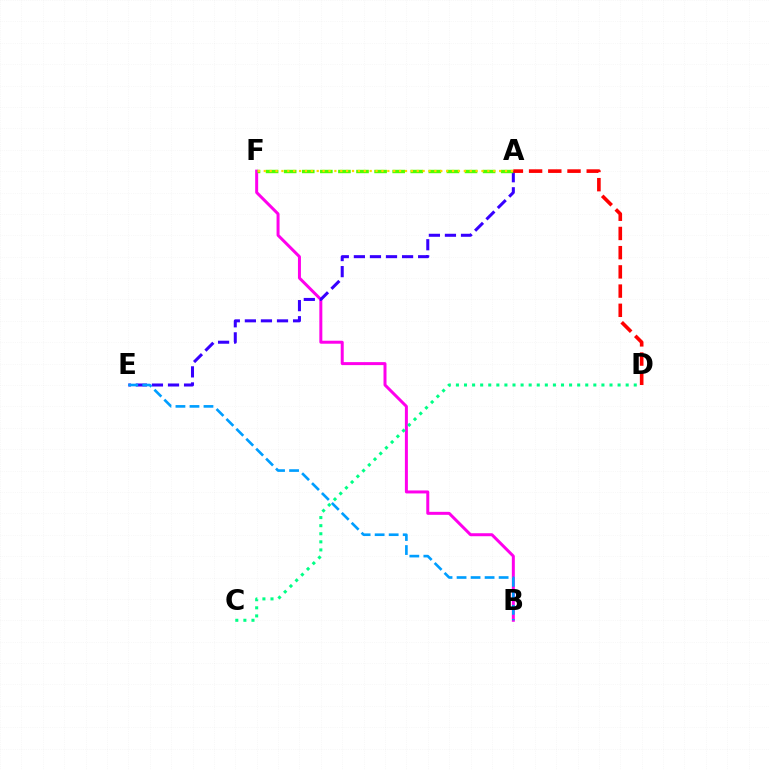{('B', 'F'): [{'color': '#ff00ed', 'line_style': 'solid', 'thickness': 2.15}], ('A', 'E'): [{'color': '#3700ff', 'line_style': 'dashed', 'thickness': 2.18}], ('C', 'D'): [{'color': '#00ff86', 'line_style': 'dotted', 'thickness': 2.2}], ('A', 'F'): [{'color': '#4fff00', 'line_style': 'dashed', 'thickness': 2.46}, {'color': '#ffd500', 'line_style': 'dotted', 'thickness': 1.6}], ('B', 'E'): [{'color': '#009eff', 'line_style': 'dashed', 'thickness': 1.9}], ('A', 'D'): [{'color': '#ff0000', 'line_style': 'dashed', 'thickness': 2.61}]}